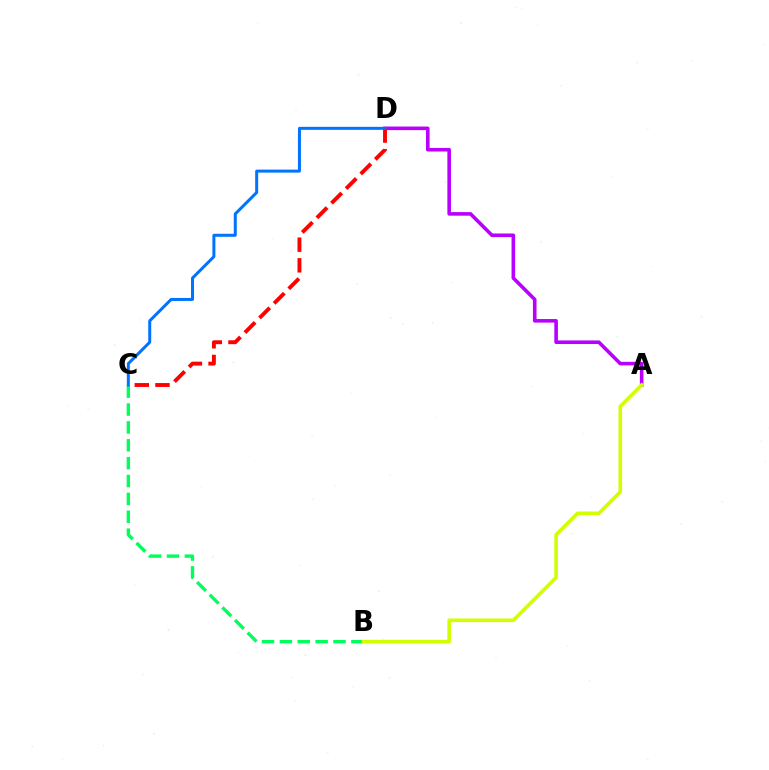{('B', 'C'): [{'color': '#00ff5c', 'line_style': 'dashed', 'thickness': 2.43}], ('A', 'D'): [{'color': '#b900ff', 'line_style': 'solid', 'thickness': 2.58}], ('A', 'B'): [{'color': '#d1ff00', 'line_style': 'solid', 'thickness': 2.62}], ('C', 'D'): [{'color': '#ff0000', 'line_style': 'dashed', 'thickness': 2.81}, {'color': '#0074ff', 'line_style': 'solid', 'thickness': 2.16}]}